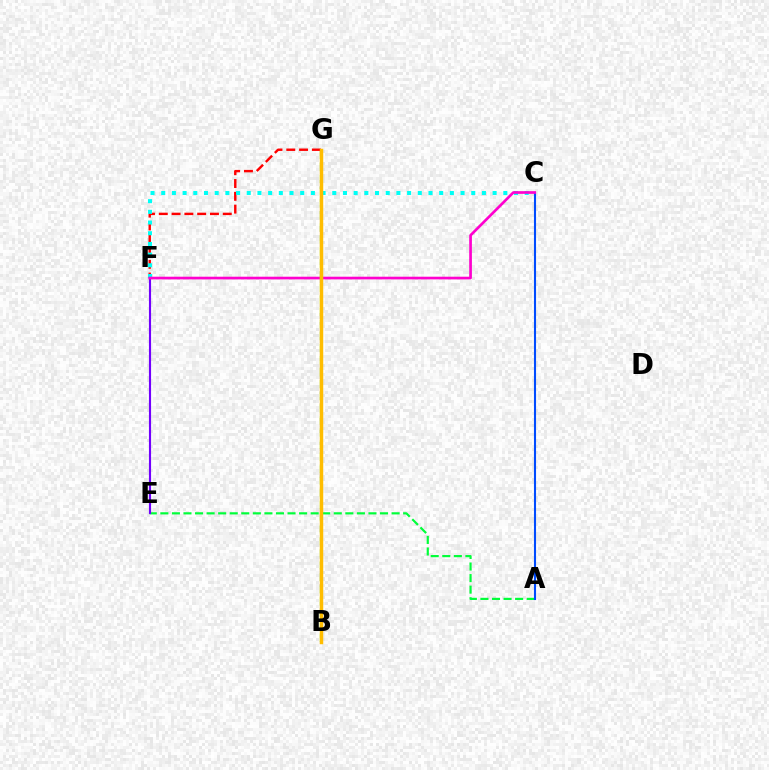{('A', 'E'): [{'color': '#00ff39', 'line_style': 'dashed', 'thickness': 1.57}], ('F', 'G'): [{'color': '#ff0000', 'line_style': 'dashed', 'thickness': 1.74}], ('E', 'F'): [{'color': '#7200ff', 'line_style': 'solid', 'thickness': 1.54}], ('A', 'C'): [{'color': '#004bff', 'line_style': 'solid', 'thickness': 1.51}], ('C', 'F'): [{'color': '#00fff6', 'line_style': 'dotted', 'thickness': 2.9}, {'color': '#ff00cf', 'line_style': 'solid', 'thickness': 1.94}], ('B', 'G'): [{'color': '#84ff00', 'line_style': 'dashed', 'thickness': 1.64}, {'color': '#ffbd00', 'line_style': 'solid', 'thickness': 2.48}]}